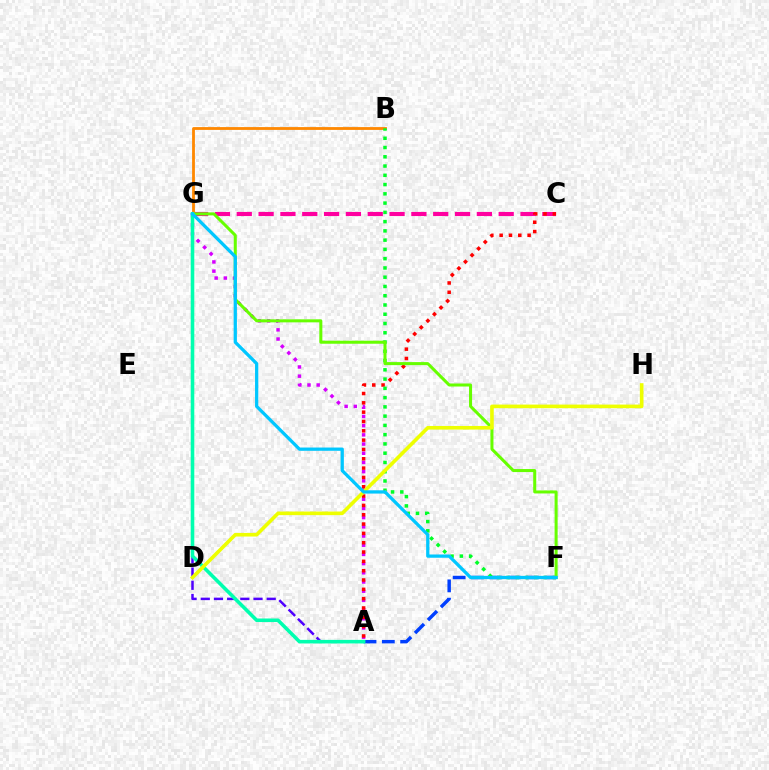{('C', 'G'): [{'color': '#ff00a0', 'line_style': 'dashed', 'thickness': 2.97}], ('A', 'G'): [{'color': '#4f00ff', 'line_style': 'dashed', 'thickness': 1.79}, {'color': '#d600ff', 'line_style': 'dotted', 'thickness': 2.5}, {'color': '#00ffaf', 'line_style': 'solid', 'thickness': 2.58}], ('A', 'F'): [{'color': '#003fff', 'line_style': 'dashed', 'thickness': 2.49}], ('A', 'C'): [{'color': '#ff0000', 'line_style': 'dotted', 'thickness': 2.53}], ('B', 'G'): [{'color': '#ff8800', 'line_style': 'solid', 'thickness': 2.03}], ('B', 'F'): [{'color': '#00ff27', 'line_style': 'dotted', 'thickness': 2.52}], ('F', 'G'): [{'color': '#66ff00', 'line_style': 'solid', 'thickness': 2.18}, {'color': '#00c7ff', 'line_style': 'solid', 'thickness': 2.35}], ('D', 'H'): [{'color': '#eeff00', 'line_style': 'solid', 'thickness': 2.6}]}